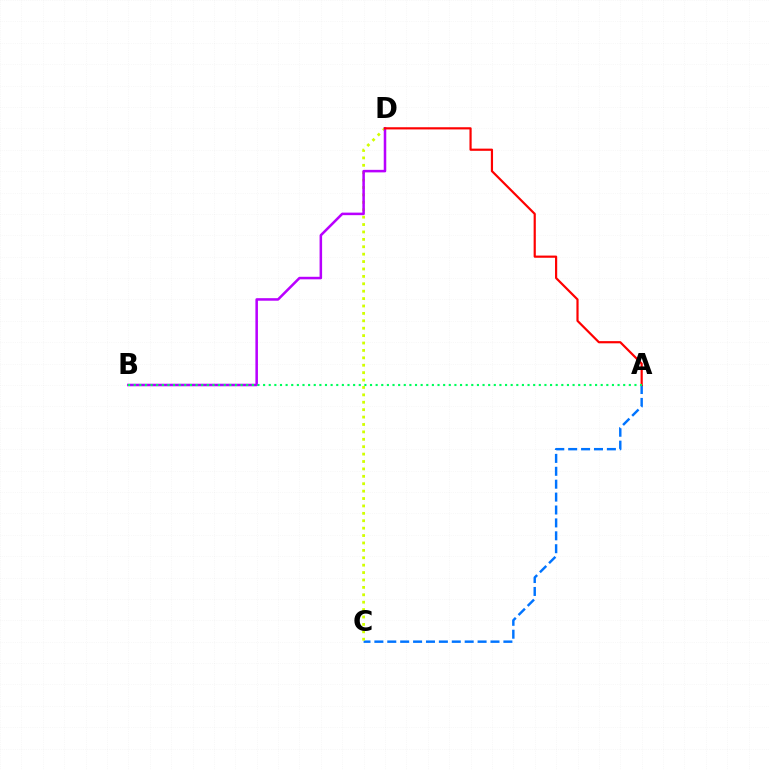{('A', 'C'): [{'color': '#0074ff', 'line_style': 'dashed', 'thickness': 1.75}], ('C', 'D'): [{'color': '#d1ff00', 'line_style': 'dotted', 'thickness': 2.01}], ('B', 'D'): [{'color': '#b900ff', 'line_style': 'solid', 'thickness': 1.83}], ('A', 'D'): [{'color': '#ff0000', 'line_style': 'solid', 'thickness': 1.58}], ('A', 'B'): [{'color': '#00ff5c', 'line_style': 'dotted', 'thickness': 1.53}]}